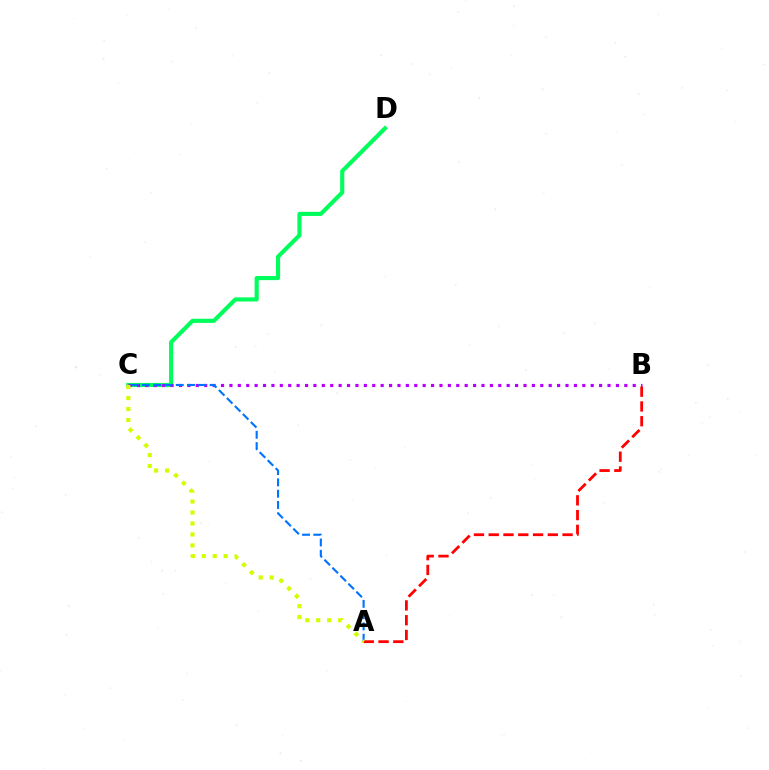{('C', 'D'): [{'color': '#00ff5c', 'line_style': 'solid', 'thickness': 2.97}], ('B', 'C'): [{'color': '#b900ff', 'line_style': 'dotted', 'thickness': 2.28}], ('A', 'C'): [{'color': '#0074ff', 'line_style': 'dashed', 'thickness': 1.53}, {'color': '#d1ff00', 'line_style': 'dotted', 'thickness': 2.98}], ('A', 'B'): [{'color': '#ff0000', 'line_style': 'dashed', 'thickness': 2.01}]}